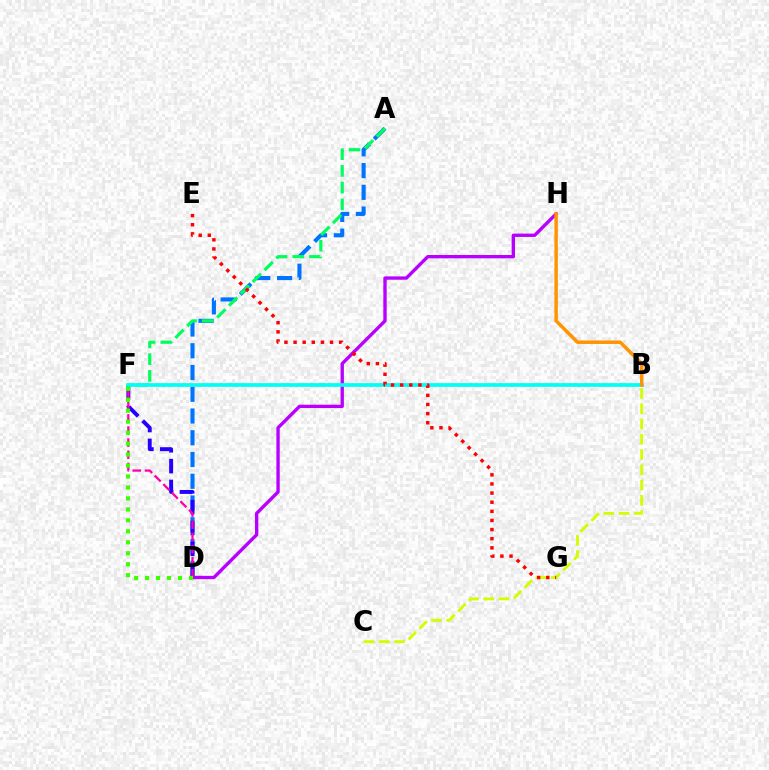{('A', 'D'): [{'color': '#0074ff', 'line_style': 'dashed', 'thickness': 2.95}], ('D', 'F'): [{'color': '#2500ff', 'line_style': 'dashed', 'thickness': 2.83}, {'color': '#ff00ac', 'line_style': 'dashed', 'thickness': 1.65}, {'color': '#3dff00', 'line_style': 'dotted', 'thickness': 2.98}], ('D', 'H'): [{'color': '#b900ff', 'line_style': 'solid', 'thickness': 2.41}], ('B', 'C'): [{'color': '#d1ff00', 'line_style': 'dashed', 'thickness': 2.08}], ('A', 'F'): [{'color': '#00ff5c', 'line_style': 'dashed', 'thickness': 2.27}], ('B', 'F'): [{'color': '#00fff6', 'line_style': 'solid', 'thickness': 2.68}], ('B', 'H'): [{'color': '#ff9400', 'line_style': 'solid', 'thickness': 2.49}], ('E', 'G'): [{'color': '#ff0000', 'line_style': 'dotted', 'thickness': 2.48}]}